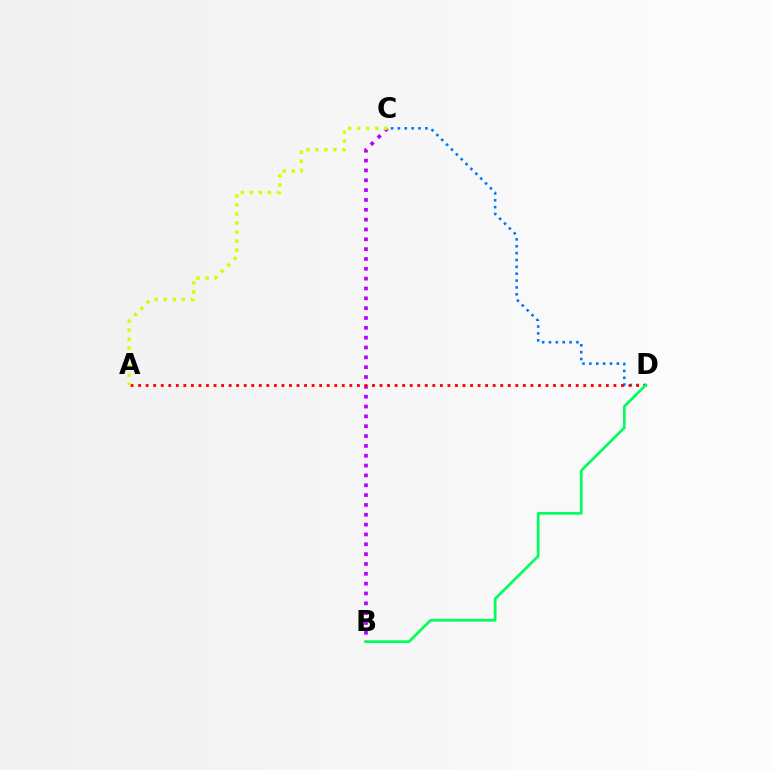{('C', 'D'): [{'color': '#0074ff', 'line_style': 'dotted', 'thickness': 1.87}], ('B', 'C'): [{'color': '#b900ff', 'line_style': 'dotted', 'thickness': 2.67}], ('A', 'D'): [{'color': '#ff0000', 'line_style': 'dotted', 'thickness': 2.05}], ('A', 'C'): [{'color': '#d1ff00', 'line_style': 'dotted', 'thickness': 2.45}], ('B', 'D'): [{'color': '#00ff5c', 'line_style': 'solid', 'thickness': 1.96}]}